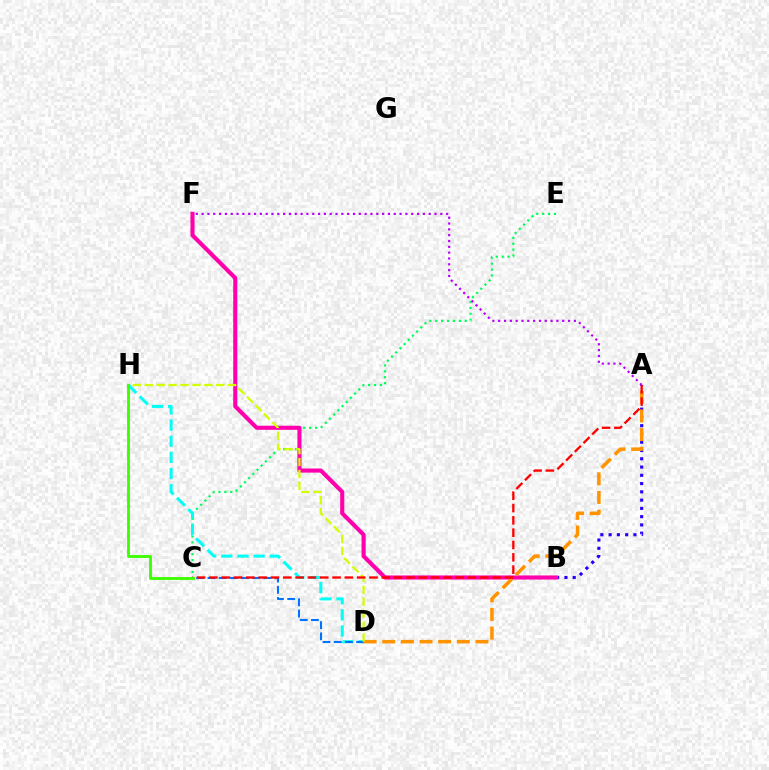{('A', 'B'): [{'color': '#2500ff', 'line_style': 'dotted', 'thickness': 2.25}], ('C', 'E'): [{'color': '#00ff5c', 'line_style': 'dotted', 'thickness': 1.6}], ('D', 'H'): [{'color': '#00fff6', 'line_style': 'dashed', 'thickness': 2.2}, {'color': '#d1ff00', 'line_style': 'dashed', 'thickness': 1.62}], ('C', 'D'): [{'color': '#0074ff', 'line_style': 'dashed', 'thickness': 1.52}], ('B', 'F'): [{'color': '#ff00ac', 'line_style': 'solid', 'thickness': 2.96}], ('A', 'D'): [{'color': '#ff9400', 'line_style': 'dashed', 'thickness': 2.53}], ('A', 'C'): [{'color': '#ff0000', 'line_style': 'dashed', 'thickness': 1.67}], ('C', 'H'): [{'color': '#3dff00', 'line_style': 'solid', 'thickness': 2.06}], ('A', 'F'): [{'color': '#b900ff', 'line_style': 'dotted', 'thickness': 1.58}]}